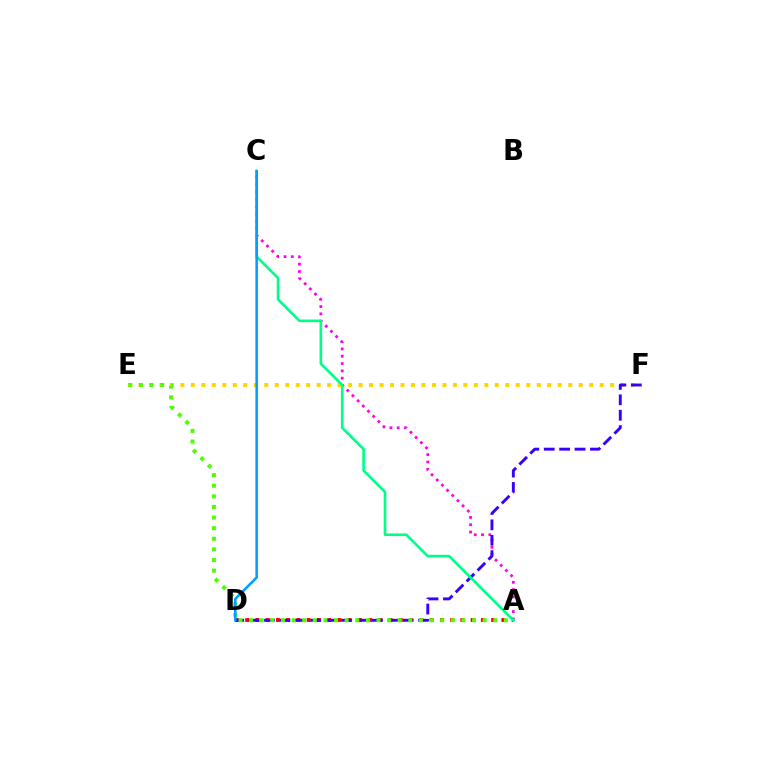{('A', 'C'): [{'color': '#ff00ed', 'line_style': 'dotted', 'thickness': 1.99}, {'color': '#00ff86', 'line_style': 'solid', 'thickness': 1.9}], ('A', 'D'): [{'color': '#ff0000', 'line_style': 'dotted', 'thickness': 2.78}], ('E', 'F'): [{'color': '#ffd500', 'line_style': 'dotted', 'thickness': 2.85}], ('D', 'F'): [{'color': '#3700ff', 'line_style': 'dashed', 'thickness': 2.09}], ('A', 'E'): [{'color': '#4fff00', 'line_style': 'dotted', 'thickness': 2.88}], ('C', 'D'): [{'color': '#009eff', 'line_style': 'solid', 'thickness': 1.84}]}